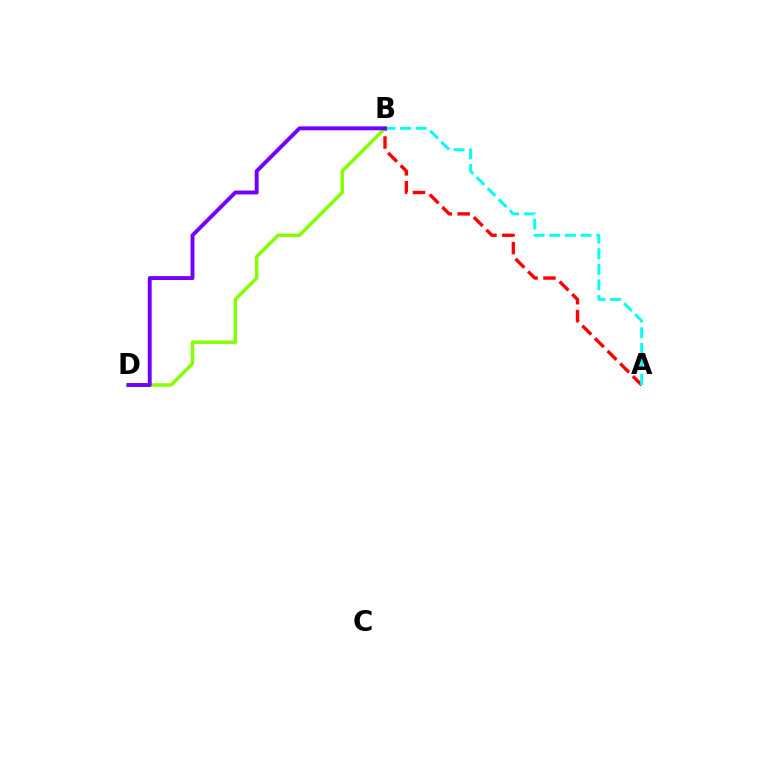{('A', 'B'): [{'color': '#ff0000', 'line_style': 'dashed', 'thickness': 2.42}, {'color': '#00fff6', 'line_style': 'dashed', 'thickness': 2.12}], ('B', 'D'): [{'color': '#84ff00', 'line_style': 'solid', 'thickness': 2.5}, {'color': '#7200ff', 'line_style': 'solid', 'thickness': 2.81}]}